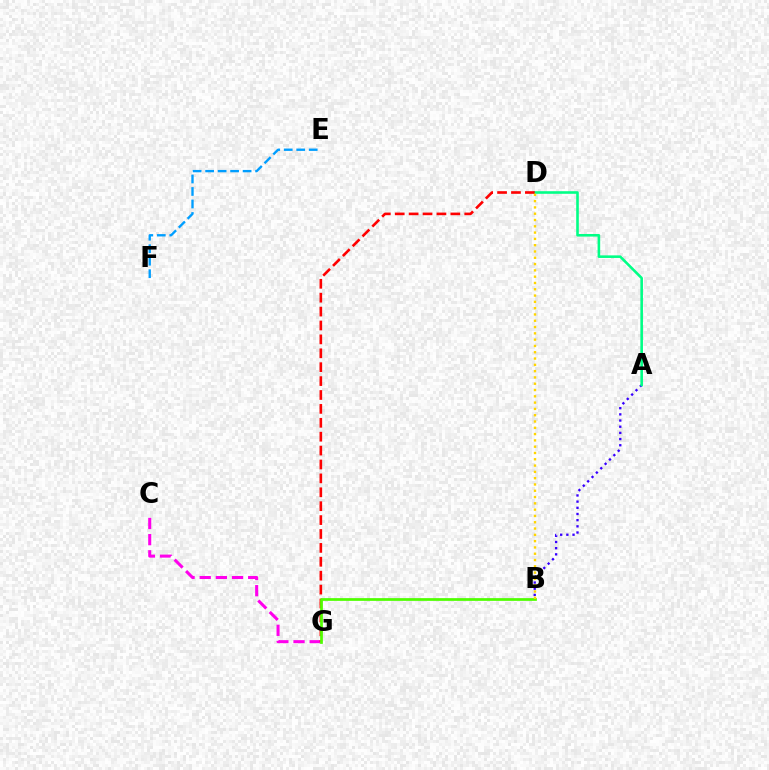{('A', 'B'): [{'color': '#3700ff', 'line_style': 'dotted', 'thickness': 1.68}], ('A', 'D'): [{'color': '#00ff86', 'line_style': 'solid', 'thickness': 1.87}], ('E', 'F'): [{'color': '#009eff', 'line_style': 'dashed', 'thickness': 1.7}], ('C', 'G'): [{'color': '#ff00ed', 'line_style': 'dashed', 'thickness': 2.2}], ('D', 'G'): [{'color': '#ff0000', 'line_style': 'dashed', 'thickness': 1.89}], ('B', 'G'): [{'color': '#4fff00', 'line_style': 'solid', 'thickness': 1.97}], ('B', 'D'): [{'color': '#ffd500', 'line_style': 'dotted', 'thickness': 1.71}]}